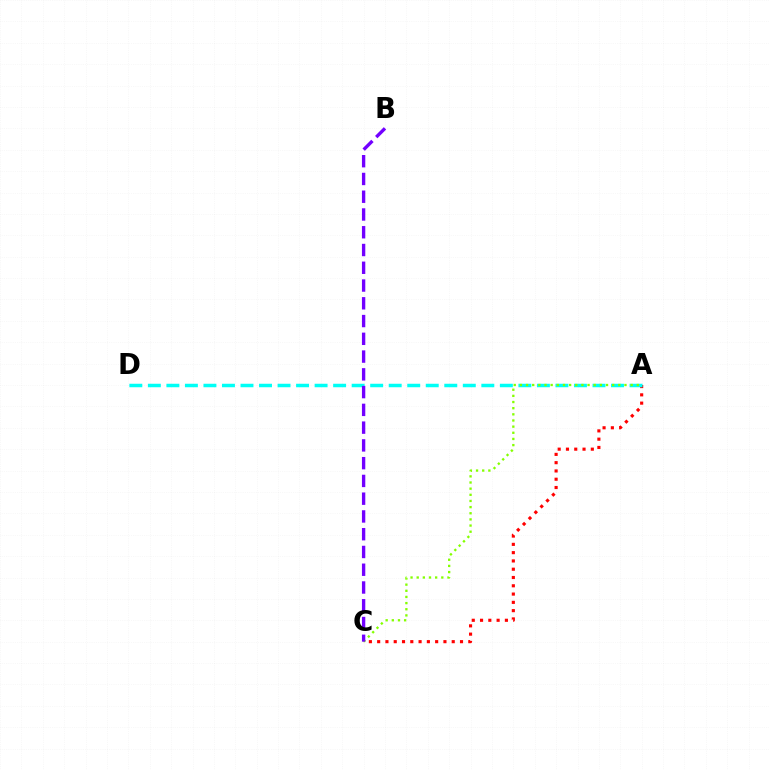{('A', 'C'): [{'color': '#ff0000', 'line_style': 'dotted', 'thickness': 2.25}, {'color': '#84ff00', 'line_style': 'dotted', 'thickness': 1.67}], ('A', 'D'): [{'color': '#00fff6', 'line_style': 'dashed', 'thickness': 2.52}], ('B', 'C'): [{'color': '#7200ff', 'line_style': 'dashed', 'thickness': 2.41}]}